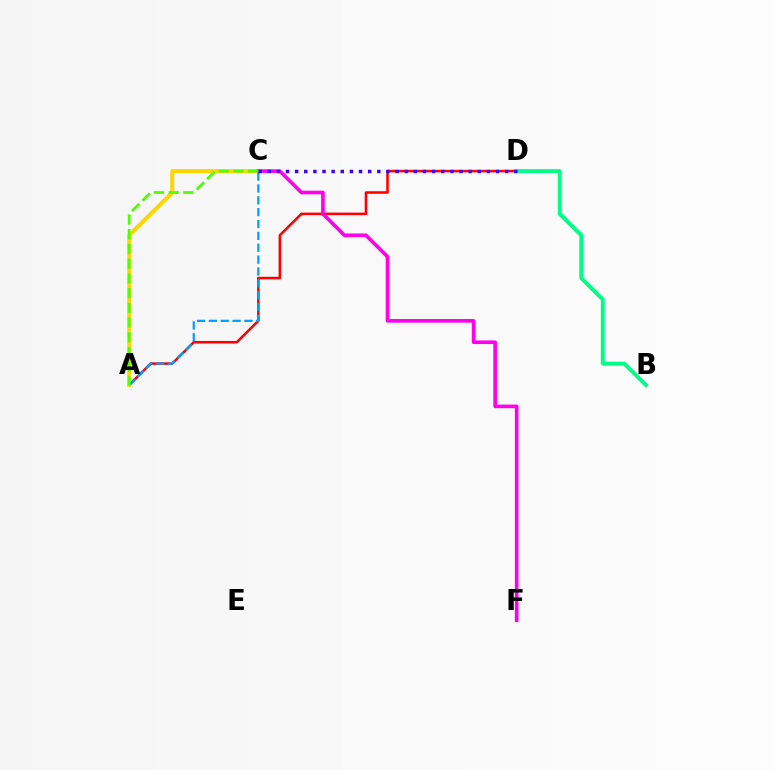{('A', 'D'): [{'color': '#ff0000', 'line_style': 'solid', 'thickness': 1.84}], ('A', 'C'): [{'color': '#ffd500', 'line_style': 'solid', 'thickness': 2.89}, {'color': '#009eff', 'line_style': 'dashed', 'thickness': 1.61}, {'color': '#4fff00', 'line_style': 'dashed', 'thickness': 2.0}], ('B', 'D'): [{'color': '#00ff86', 'line_style': 'solid', 'thickness': 2.82}], ('C', 'F'): [{'color': '#ff00ed', 'line_style': 'solid', 'thickness': 2.61}], ('C', 'D'): [{'color': '#3700ff', 'line_style': 'dotted', 'thickness': 2.48}]}